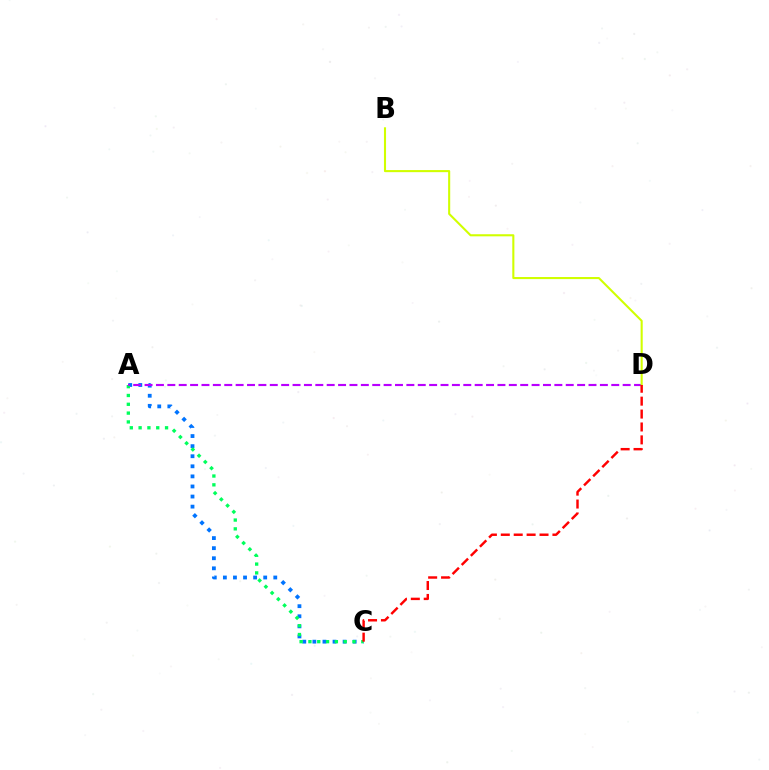{('A', 'C'): [{'color': '#0074ff', 'line_style': 'dotted', 'thickness': 2.74}, {'color': '#00ff5c', 'line_style': 'dotted', 'thickness': 2.4}], ('A', 'D'): [{'color': '#b900ff', 'line_style': 'dashed', 'thickness': 1.55}], ('B', 'D'): [{'color': '#d1ff00', 'line_style': 'solid', 'thickness': 1.51}], ('C', 'D'): [{'color': '#ff0000', 'line_style': 'dashed', 'thickness': 1.75}]}